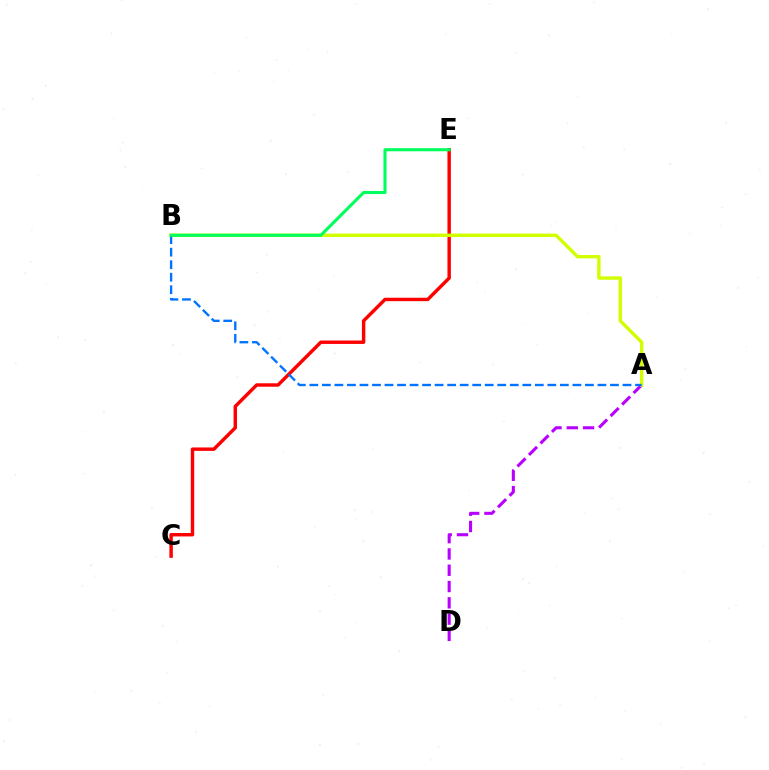{('A', 'D'): [{'color': '#b900ff', 'line_style': 'dashed', 'thickness': 2.21}], ('C', 'E'): [{'color': '#ff0000', 'line_style': 'solid', 'thickness': 2.47}], ('A', 'B'): [{'color': '#d1ff00', 'line_style': 'solid', 'thickness': 2.44}, {'color': '#0074ff', 'line_style': 'dashed', 'thickness': 1.7}], ('B', 'E'): [{'color': '#00ff5c', 'line_style': 'solid', 'thickness': 2.23}]}